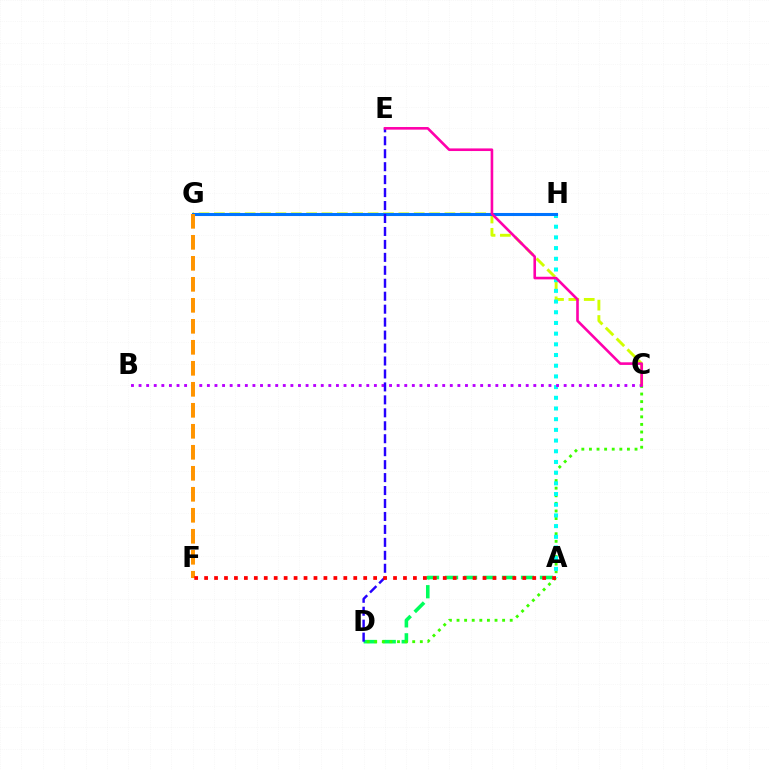{('A', 'D'): [{'color': '#00ff5c', 'line_style': 'dashed', 'thickness': 2.58}], ('C', 'D'): [{'color': '#3dff00', 'line_style': 'dotted', 'thickness': 2.06}], ('C', 'G'): [{'color': '#d1ff00', 'line_style': 'dashed', 'thickness': 2.09}], ('A', 'H'): [{'color': '#00fff6', 'line_style': 'dotted', 'thickness': 2.91}], ('G', 'H'): [{'color': '#0074ff', 'line_style': 'solid', 'thickness': 2.2}], ('B', 'C'): [{'color': '#b900ff', 'line_style': 'dotted', 'thickness': 2.06}], ('F', 'G'): [{'color': '#ff9400', 'line_style': 'dashed', 'thickness': 2.85}], ('D', 'E'): [{'color': '#2500ff', 'line_style': 'dashed', 'thickness': 1.76}], ('C', 'E'): [{'color': '#ff00ac', 'line_style': 'solid', 'thickness': 1.89}], ('A', 'F'): [{'color': '#ff0000', 'line_style': 'dotted', 'thickness': 2.7}]}